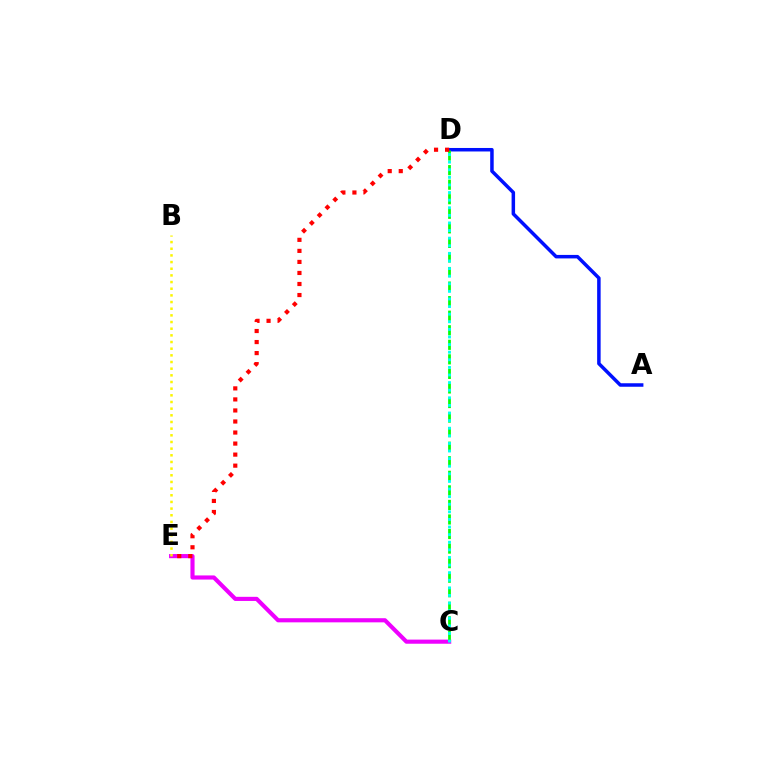{('A', 'D'): [{'color': '#0010ff', 'line_style': 'solid', 'thickness': 2.52}], ('C', 'E'): [{'color': '#ee00ff', 'line_style': 'solid', 'thickness': 2.97}], ('B', 'E'): [{'color': '#fcf500', 'line_style': 'dotted', 'thickness': 1.81}], ('C', 'D'): [{'color': '#08ff00', 'line_style': 'dashed', 'thickness': 1.98}, {'color': '#00fff6', 'line_style': 'dotted', 'thickness': 2.07}], ('D', 'E'): [{'color': '#ff0000', 'line_style': 'dotted', 'thickness': 3.0}]}